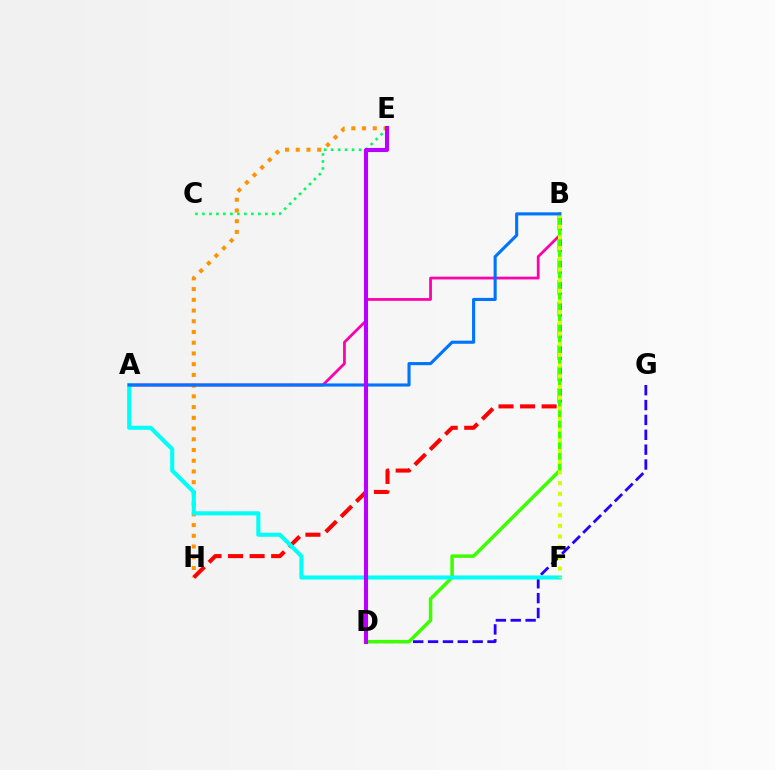{('E', 'H'): [{'color': '#ff9400', 'line_style': 'dotted', 'thickness': 2.91}], ('B', 'H'): [{'color': '#ff0000', 'line_style': 'dashed', 'thickness': 2.93}], ('A', 'B'): [{'color': '#ff00ac', 'line_style': 'solid', 'thickness': 1.99}, {'color': '#0074ff', 'line_style': 'solid', 'thickness': 2.24}], ('D', 'G'): [{'color': '#2500ff', 'line_style': 'dashed', 'thickness': 2.02}], ('B', 'D'): [{'color': '#3dff00', 'line_style': 'solid', 'thickness': 2.53}], ('A', 'F'): [{'color': '#00fff6', 'line_style': 'solid', 'thickness': 2.94}], ('B', 'F'): [{'color': '#d1ff00', 'line_style': 'dotted', 'thickness': 2.9}], ('C', 'E'): [{'color': '#00ff5c', 'line_style': 'dotted', 'thickness': 1.9}], ('D', 'E'): [{'color': '#b900ff', 'line_style': 'solid', 'thickness': 2.94}]}